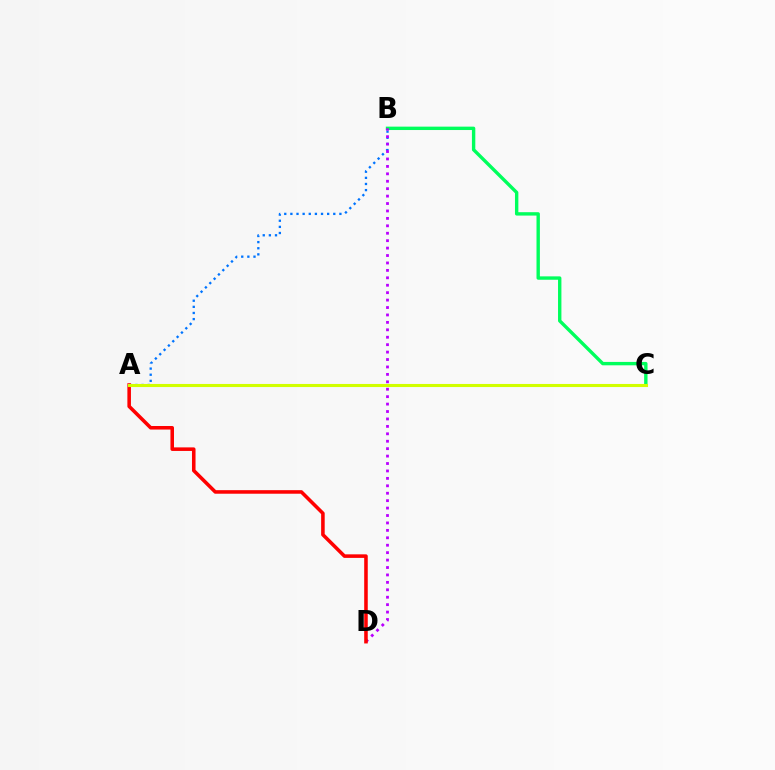{('A', 'B'): [{'color': '#0074ff', 'line_style': 'dotted', 'thickness': 1.67}], ('B', 'C'): [{'color': '#00ff5c', 'line_style': 'solid', 'thickness': 2.44}], ('B', 'D'): [{'color': '#b900ff', 'line_style': 'dotted', 'thickness': 2.02}], ('A', 'D'): [{'color': '#ff0000', 'line_style': 'solid', 'thickness': 2.56}], ('A', 'C'): [{'color': '#d1ff00', 'line_style': 'solid', 'thickness': 2.22}]}